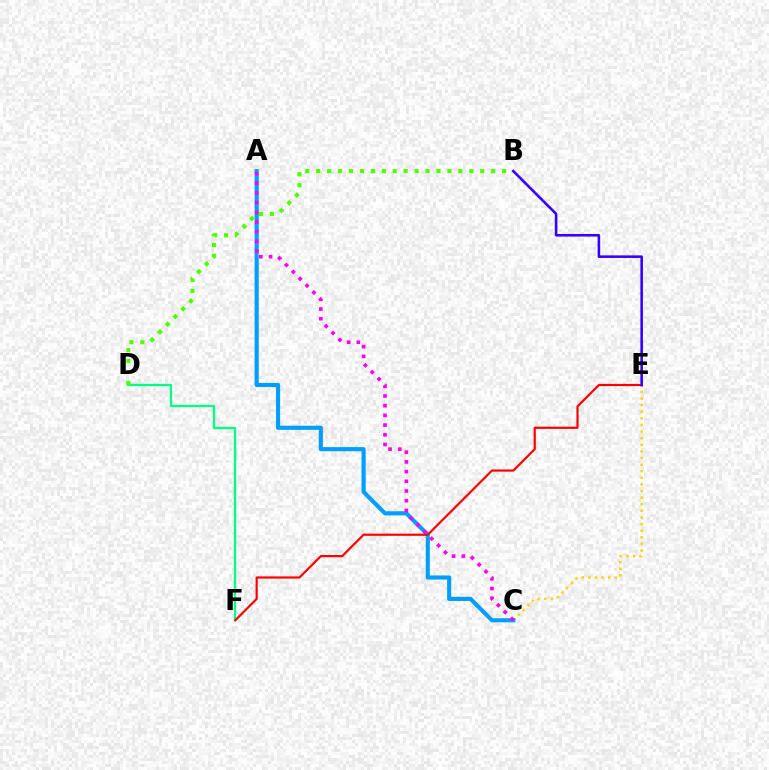{('C', 'E'): [{'color': '#ffd500', 'line_style': 'dotted', 'thickness': 1.8}], ('A', 'C'): [{'color': '#009eff', 'line_style': 'solid', 'thickness': 2.97}, {'color': '#ff00ed', 'line_style': 'dotted', 'thickness': 2.64}], ('D', 'F'): [{'color': '#00ff86', 'line_style': 'solid', 'thickness': 1.66}], ('E', 'F'): [{'color': '#ff0000', 'line_style': 'solid', 'thickness': 1.58}], ('B', 'D'): [{'color': '#4fff00', 'line_style': 'dotted', 'thickness': 2.97}], ('B', 'E'): [{'color': '#3700ff', 'line_style': 'solid', 'thickness': 1.86}]}